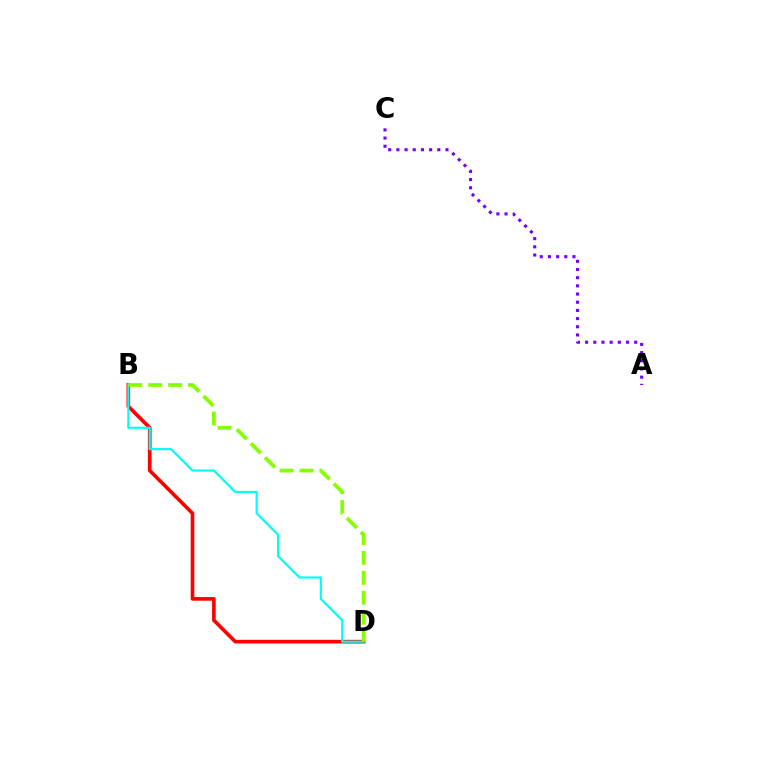{('B', 'D'): [{'color': '#ff0000', 'line_style': 'solid', 'thickness': 2.63}, {'color': '#00fff6', 'line_style': 'solid', 'thickness': 1.58}, {'color': '#84ff00', 'line_style': 'dashed', 'thickness': 2.71}], ('A', 'C'): [{'color': '#7200ff', 'line_style': 'dotted', 'thickness': 2.22}]}